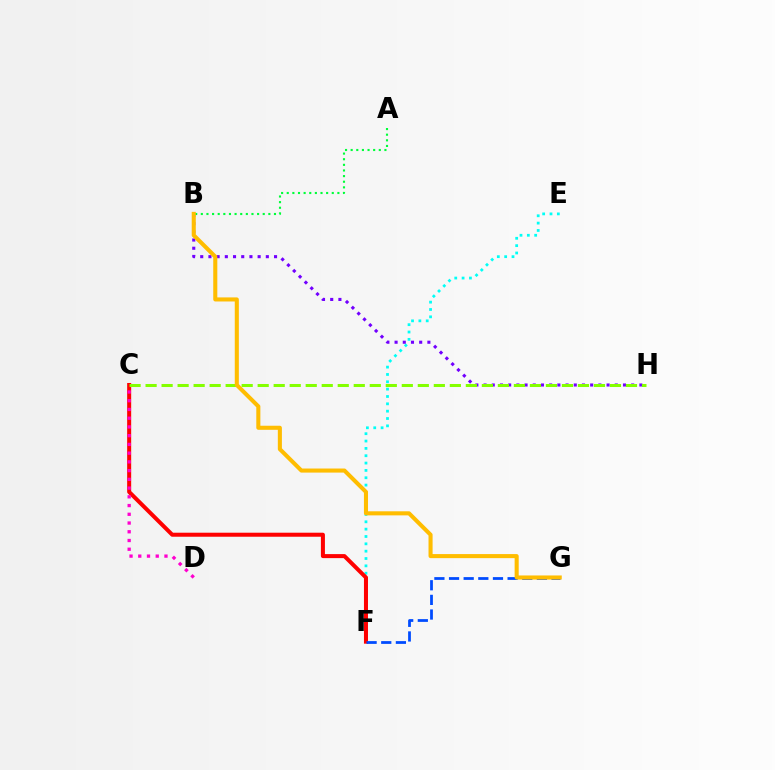{('E', 'F'): [{'color': '#00fff6', 'line_style': 'dotted', 'thickness': 1.99}], ('B', 'H'): [{'color': '#7200ff', 'line_style': 'dotted', 'thickness': 2.23}], ('C', 'F'): [{'color': '#ff0000', 'line_style': 'solid', 'thickness': 2.9}], ('A', 'B'): [{'color': '#00ff39', 'line_style': 'dotted', 'thickness': 1.53}], ('F', 'G'): [{'color': '#004bff', 'line_style': 'dashed', 'thickness': 1.99}], ('C', 'D'): [{'color': '#ff00cf', 'line_style': 'dotted', 'thickness': 2.37}], ('C', 'H'): [{'color': '#84ff00', 'line_style': 'dashed', 'thickness': 2.18}], ('B', 'G'): [{'color': '#ffbd00', 'line_style': 'solid', 'thickness': 2.93}]}